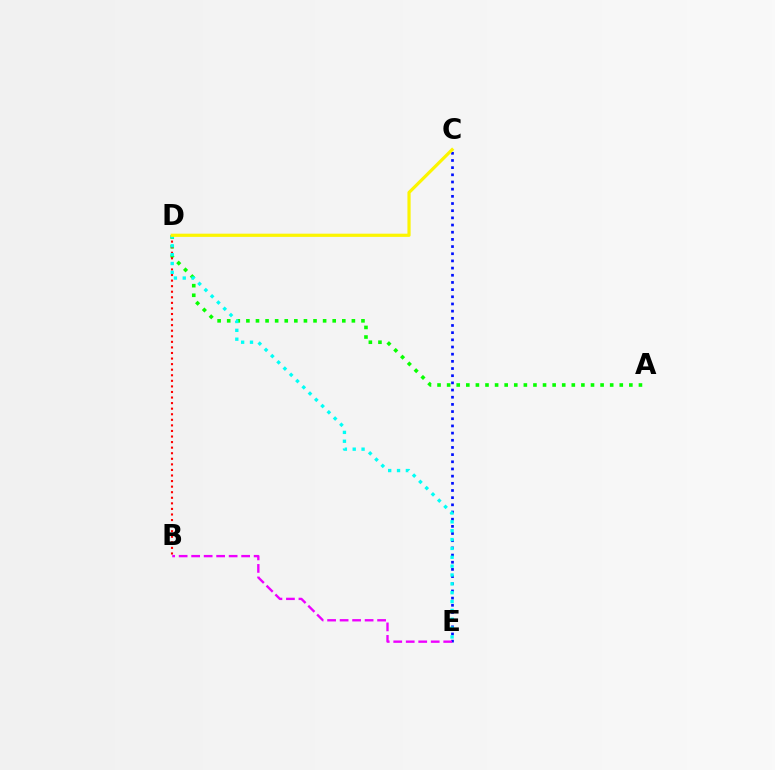{('C', 'E'): [{'color': '#0010ff', 'line_style': 'dotted', 'thickness': 1.95}], ('A', 'D'): [{'color': '#08ff00', 'line_style': 'dotted', 'thickness': 2.61}], ('B', 'D'): [{'color': '#ff0000', 'line_style': 'dotted', 'thickness': 1.51}], ('D', 'E'): [{'color': '#00fff6', 'line_style': 'dotted', 'thickness': 2.41}], ('C', 'D'): [{'color': '#fcf500', 'line_style': 'solid', 'thickness': 2.3}], ('B', 'E'): [{'color': '#ee00ff', 'line_style': 'dashed', 'thickness': 1.7}]}